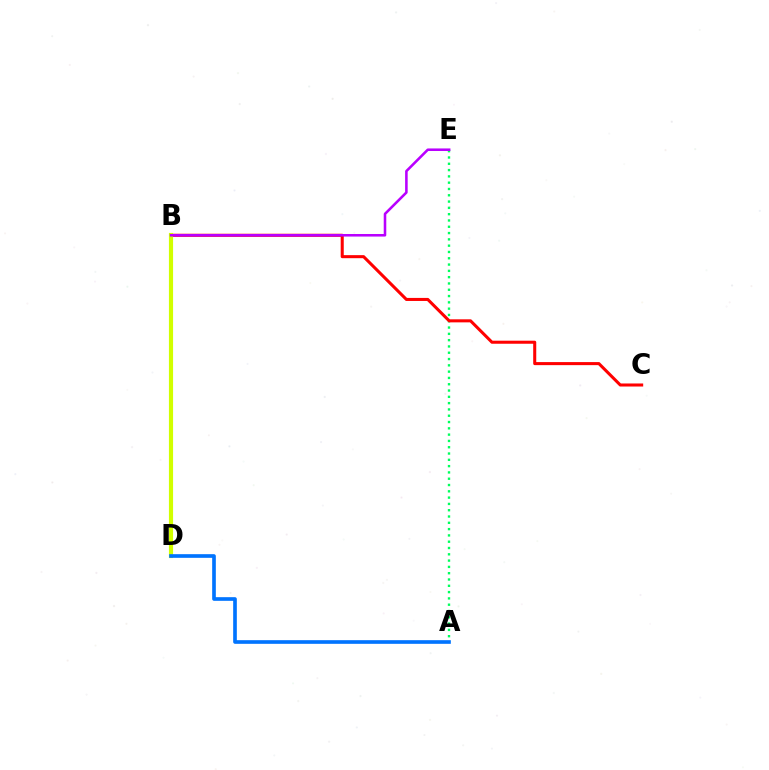{('A', 'E'): [{'color': '#00ff5c', 'line_style': 'dotted', 'thickness': 1.71}], ('B', 'C'): [{'color': '#ff0000', 'line_style': 'solid', 'thickness': 2.2}], ('B', 'D'): [{'color': '#d1ff00', 'line_style': 'solid', 'thickness': 2.99}], ('B', 'E'): [{'color': '#b900ff', 'line_style': 'solid', 'thickness': 1.85}], ('A', 'D'): [{'color': '#0074ff', 'line_style': 'solid', 'thickness': 2.63}]}